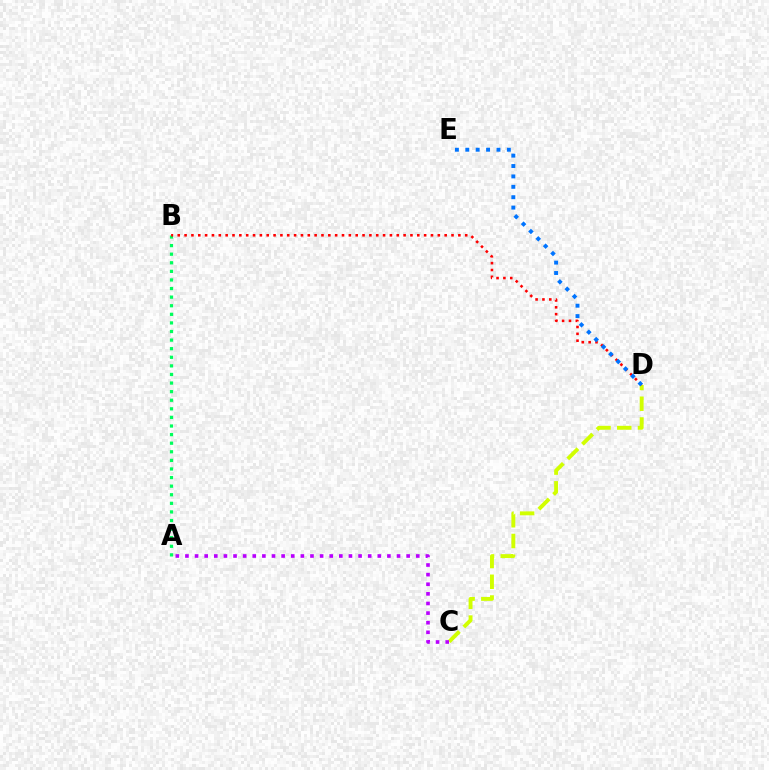{('A', 'B'): [{'color': '#00ff5c', 'line_style': 'dotted', 'thickness': 2.33}], ('C', 'D'): [{'color': '#d1ff00', 'line_style': 'dashed', 'thickness': 2.82}], ('A', 'C'): [{'color': '#b900ff', 'line_style': 'dotted', 'thickness': 2.61}], ('B', 'D'): [{'color': '#ff0000', 'line_style': 'dotted', 'thickness': 1.86}], ('D', 'E'): [{'color': '#0074ff', 'line_style': 'dotted', 'thickness': 2.82}]}